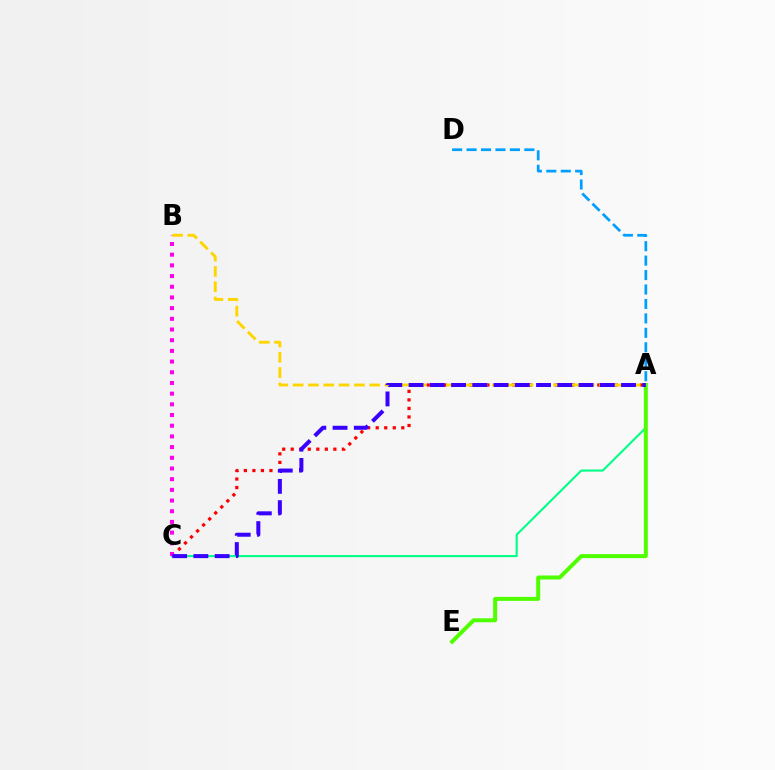{('A', 'C'): [{'color': '#ff0000', 'line_style': 'dotted', 'thickness': 2.32}, {'color': '#00ff86', 'line_style': 'solid', 'thickness': 1.51}, {'color': '#3700ff', 'line_style': 'dashed', 'thickness': 2.89}], ('A', 'D'): [{'color': '#009eff', 'line_style': 'dashed', 'thickness': 1.96}], ('B', 'C'): [{'color': '#ff00ed', 'line_style': 'dotted', 'thickness': 2.9}], ('A', 'E'): [{'color': '#4fff00', 'line_style': 'solid', 'thickness': 2.87}], ('A', 'B'): [{'color': '#ffd500', 'line_style': 'dashed', 'thickness': 2.08}]}